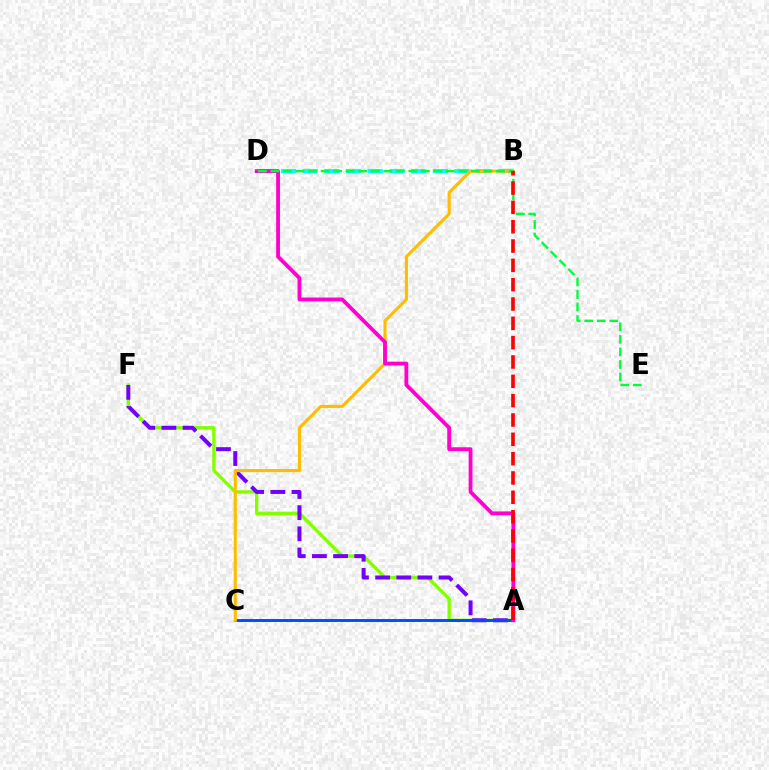{('B', 'D'): [{'color': '#00fff6', 'line_style': 'dashed', 'thickness': 2.95}], ('A', 'F'): [{'color': '#84ff00', 'line_style': 'solid', 'thickness': 2.43}, {'color': '#7200ff', 'line_style': 'dashed', 'thickness': 2.87}], ('A', 'C'): [{'color': '#004bff', 'line_style': 'solid', 'thickness': 2.09}], ('B', 'C'): [{'color': '#ffbd00', 'line_style': 'solid', 'thickness': 2.24}], ('A', 'D'): [{'color': '#ff00cf', 'line_style': 'solid', 'thickness': 2.75}], ('D', 'E'): [{'color': '#00ff39', 'line_style': 'dashed', 'thickness': 1.7}], ('A', 'B'): [{'color': '#ff0000', 'line_style': 'dashed', 'thickness': 2.63}]}